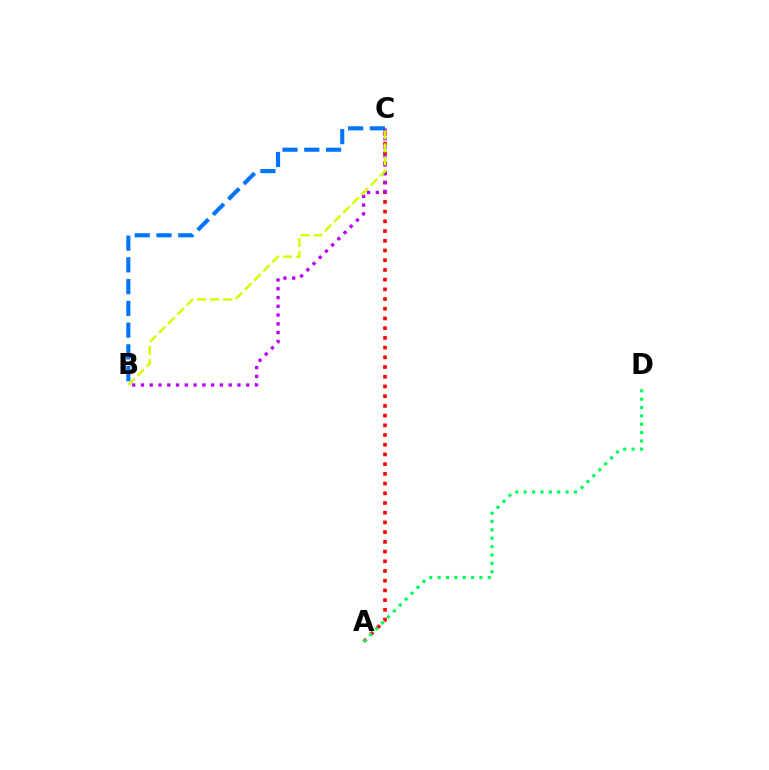{('A', 'C'): [{'color': '#ff0000', 'line_style': 'dotted', 'thickness': 2.64}], ('B', 'C'): [{'color': '#b900ff', 'line_style': 'dotted', 'thickness': 2.38}, {'color': '#d1ff00', 'line_style': 'dashed', 'thickness': 1.76}, {'color': '#0074ff', 'line_style': 'dashed', 'thickness': 2.95}], ('A', 'D'): [{'color': '#00ff5c', 'line_style': 'dotted', 'thickness': 2.28}]}